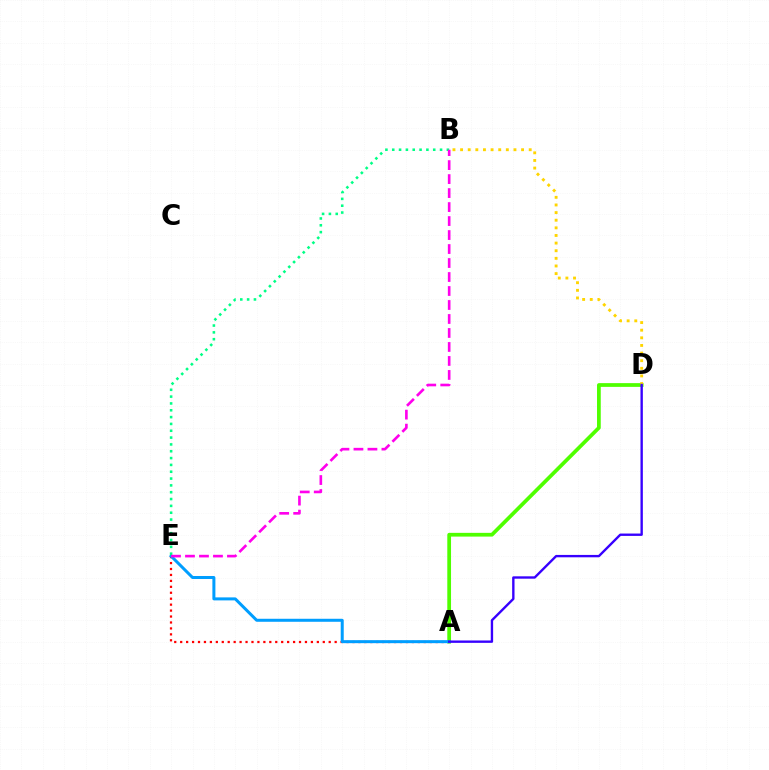{('A', 'E'): [{'color': '#ff0000', 'line_style': 'dotted', 'thickness': 1.61}, {'color': '#009eff', 'line_style': 'solid', 'thickness': 2.17}], ('A', 'D'): [{'color': '#4fff00', 'line_style': 'solid', 'thickness': 2.69}, {'color': '#3700ff', 'line_style': 'solid', 'thickness': 1.71}], ('B', 'D'): [{'color': '#ffd500', 'line_style': 'dotted', 'thickness': 2.07}], ('B', 'E'): [{'color': '#00ff86', 'line_style': 'dotted', 'thickness': 1.86}, {'color': '#ff00ed', 'line_style': 'dashed', 'thickness': 1.9}]}